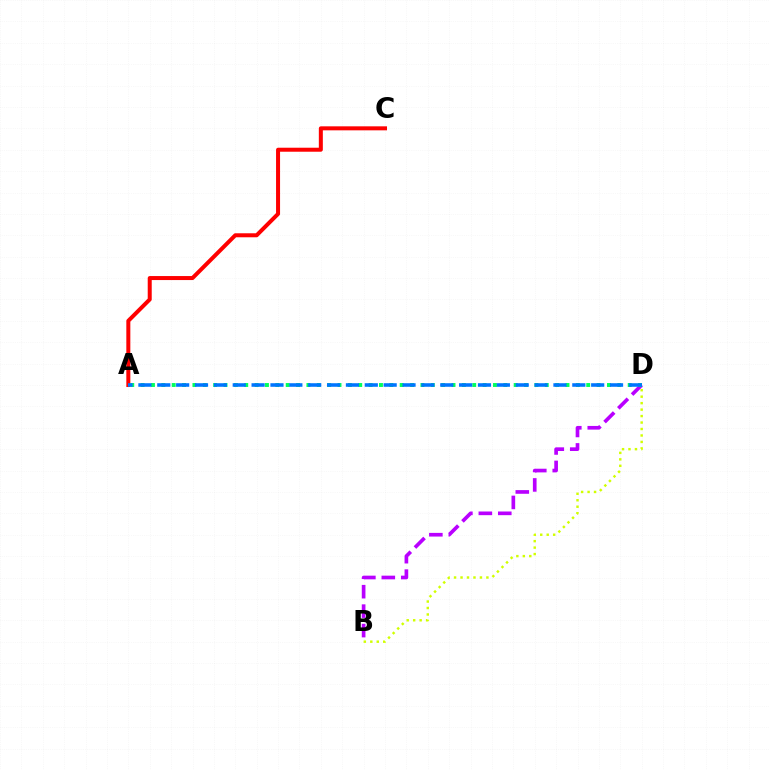{('B', 'D'): [{'color': '#b900ff', 'line_style': 'dashed', 'thickness': 2.64}, {'color': '#d1ff00', 'line_style': 'dotted', 'thickness': 1.76}], ('A', 'C'): [{'color': '#ff0000', 'line_style': 'solid', 'thickness': 2.89}], ('A', 'D'): [{'color': '#00ff5c', 'line_style': 'dotted', 'thickness': 2.82}, {'color': '#0074ff', 'line_style': 'dashed', 'thickness': 2.56}]}